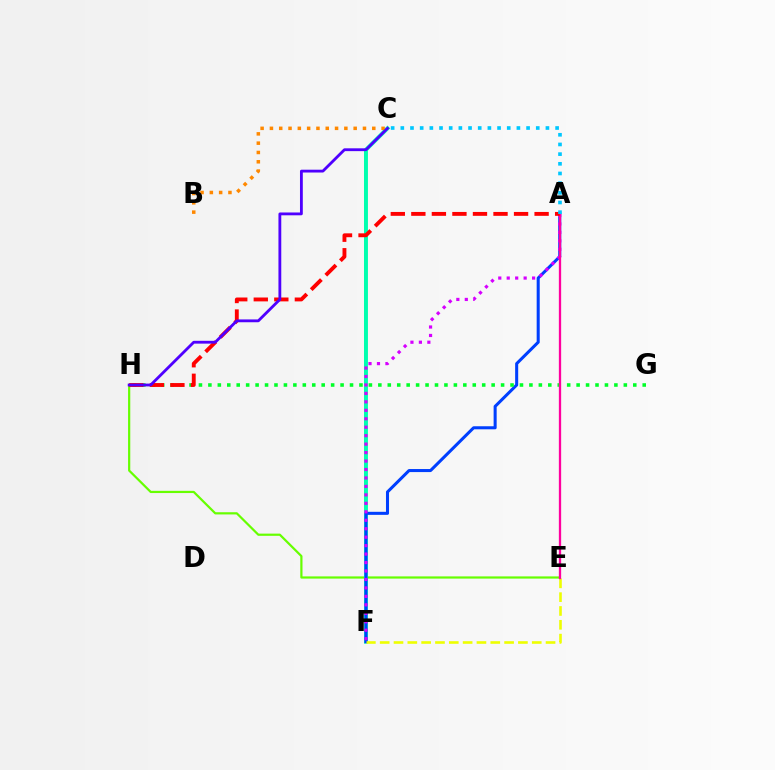{('E', 'H'): [{'color': '#66ff00', 'line_style': 'solid', 'thickness': 1.59}], ('C', 'F'): [{'color': '#00ffaf', 'line_style': 'solid', 'thickness': 2.84}], ('A', 'F'): [{'color': '#003fff', 'line_style': 'solid', 'thickness': 2.19}, {'color': '#d600ff', 'line_style': 'dotted', 'thickness': 2.3}], ('E', 'F'): [{'color': '#eeff00', 'line_style': 'dashed', 'thickness': 1.88}], ('B', 'C'): [{'color': '#ff8800', 'line_style': 'dotted', 'thickness': 2.53}], ('G', 'H'): [{'color': '#00ff27', 'line_style': 'dotted', 'thickness': 2.57}], ('A', 'E'): [{'color': '#ff00a0', 'line_style': 'solid', 'thickness': 1.65}], ('A', 'H'): [{'color': '#ff0000', 'line_style': 'dashed', 'thickness': 2.79}], ('C', 'H'): [{'color': '#4f00ff', 'line_style': 'solid', 'thickness': 2.03}], ('A', 'C'): [{'color': '#00c7ff', 'line_style': 'dotted', 'thickness': 2.63}]}